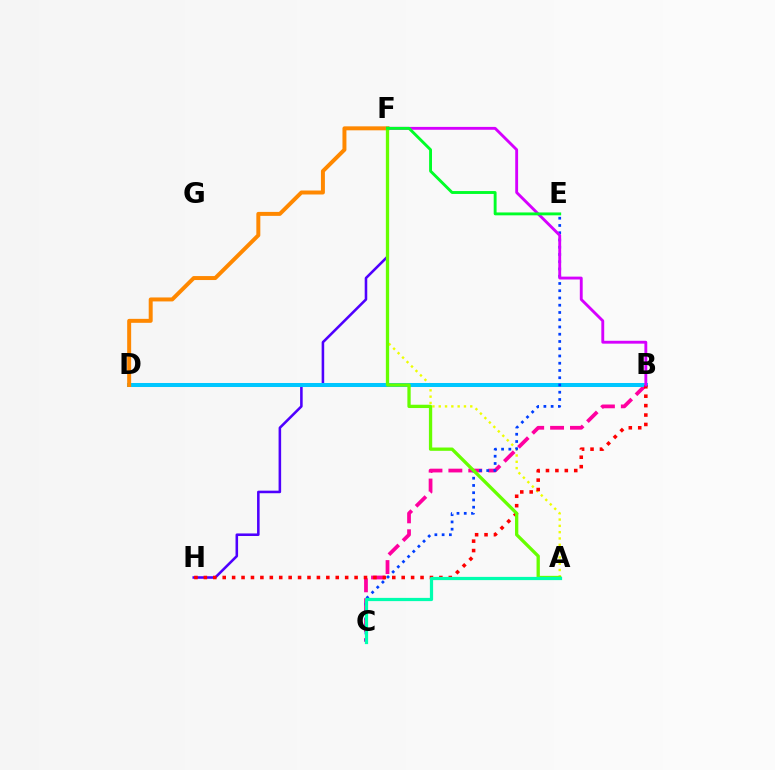{('B', 'C'): [{'color': '#ff00a0', 'line_style': 'dashed', 'thickness': 2.7}], ('F', 'H'): [{'color': '#4f00ff', 'line_style': 'solid', 'thickness': 1.85}], ('A', 'F'): [{'color': '#eeff00', 'line_style': 'dotted', 'thickness': 1.71}, {'color': '#66ff00', 'line_style': 'solid', 'thickness': 2.37}], ('B', 'D'): [{'color': '#00c7ff', 'line_style': 'solid', 'thickness': 2.89}], ('B', 'H'): [{'color': '#ff0000', 'line_style': 'dotted', 'thickness': 2.56}], ('D', 'F'): [{'color': '#ff8800', 'line_style': 'solid', 'thickness': 2.86}], ('C', 'E'): [{'color': '#003fff', 'line_style': 'dotted', 'thickness': 1.97}], ('B', 'F'): [{'color': '#d600ff', 'line_style': 'solid', 'thickness': 2.06}], ('E', 'F'): [{'color': '#00ff27', 'line_style': 'solid', 'thickness': 2.08}], ('A', 'C'): [{'color': '#00ffaf', 'line_style': 'solid', 'thickness': 2.32}]}